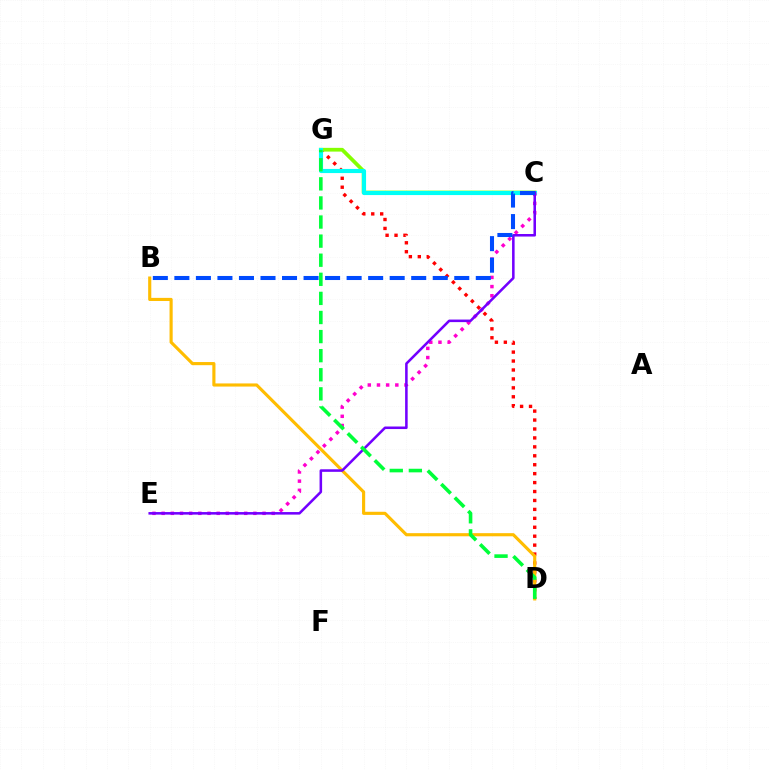{('D', 'G'): [{'color': '#ff0000', 'line_style': 'dotted', 'thickness': 2.43}, {'color': '#00ff39', 'line_style': 'dashed', 'thickness': 2.59}], ('C', 'G'): [{'color': '#84ff00', 'line_style': 'solid', 'thickness': 2.69}, {'color': '#00fff6', 'line_style': 'solid', 'thickness': 2.98}], ('B', 'D'): [{'color': '#ffbd00', 'line_style': 'solid', 'thickness': 2.26}], ('C', 'E'): [{'color': '#ff00cf', 'line_style': 'dotted', 'thickness': 2.49}, {'color': '#7200ff', 'line_style': 'solid', 'thickness': 1.84}], ('B', 'C'): [{'color': '#004bff', 'line_style': 'dashed', 'thickness': 2.92}]}